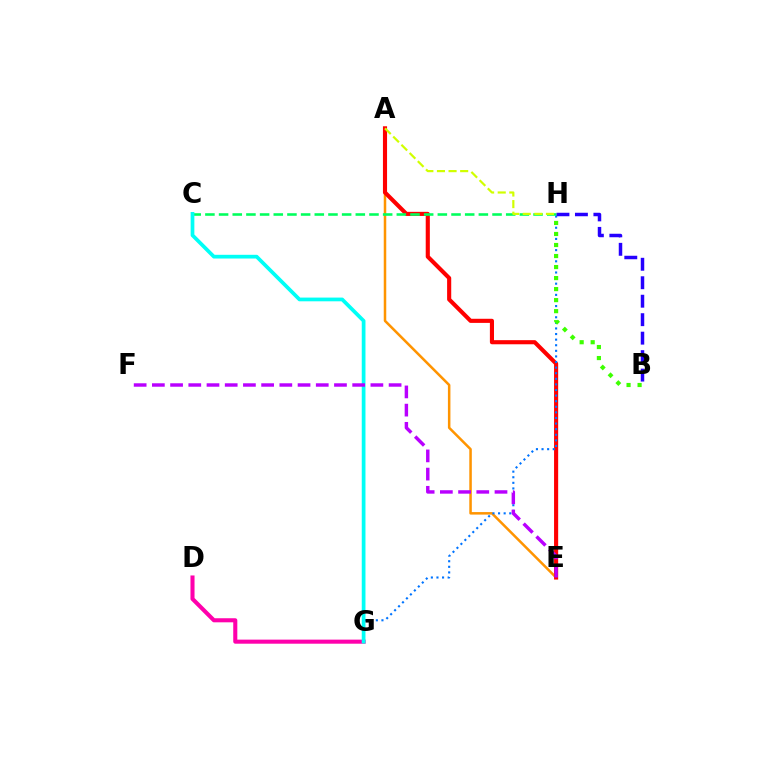{('D', 'G'): [{'color': '#ff00ac', 'line_style': 'solid', 'thickness': 2.93}], ('A', 'E'): [{'color': '#ff9400', 'line_style': 'solid', 'thickness': 1.81}, {'color': '#ff0000', 'line_style': 'solid', 'thickness': 2.96}], ('G', 'H'): [{'color': '#0074ff', 'line_style': 'dotted', 'thickness': 1.52}], ('C', 'H'): [{'color': '#00ff5c', 'line_style': 'dashed', 'thickness': 1.86}], ('B', 'H'): [{'color': '#2500ff', 'line_style': 'dashed', 'thickness': 2.51}, {'color': '#3dff00', 'line_style': 'dotted', 'thickness': 2.99}], ('C', 'G'): [{'color': '#00fff6', 'line_style': 'solid', 'thickness': 2.68}], ('A', 'H'): [{'color': '#d1ff00', 'line_style': 'dashed', 'thickness': 1.58}], ('E', 'F'): [{'color': '#b900ff', 'line_style': 'dashed', 'thickness': 2.47}]}